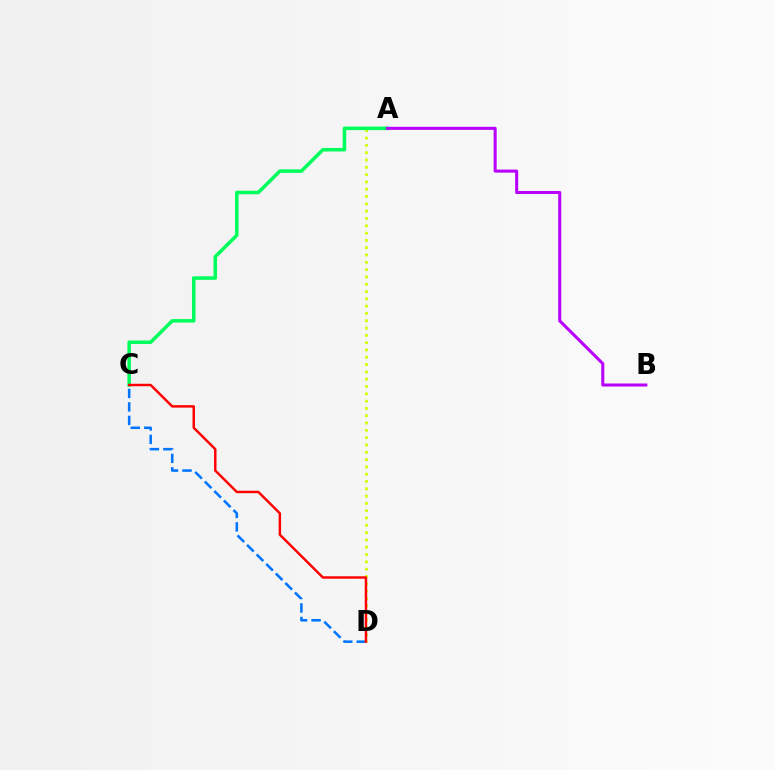{('C', 'D'): [{'color': '#0074ff', 'line_style': 'dashed', 'thickness': 1.83}, {'color': '#ff0000', 'line_style': 'solid', 'thickness': 1.77}], ('A', 'D'): [{'color': '#d1ff00', 'line_style': 'dotted', 'thickness': 1.99}], ('A', 'C'): [{'color': '#00ff5c', 'line_style': 'solid', 'thickness': 2.55}], ('A', 'B'): [{'color': '#b900ff', 'line_style': 'solid', 'thickness': 2.18}]}